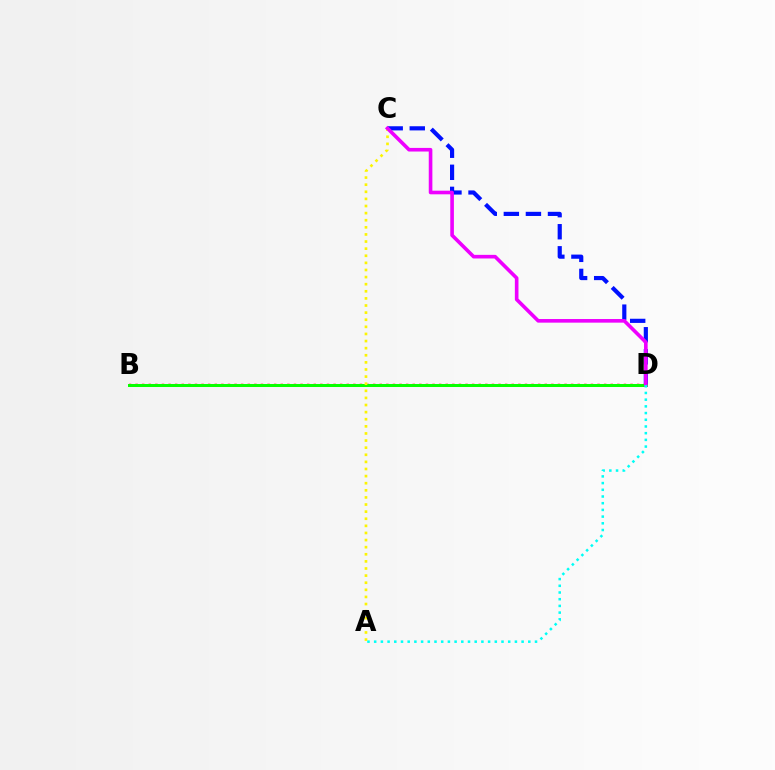{('C', 'D'): [{'color': '#0010ff', 'line_style': 'dashed', 'thickness': 3.0}, {'color': '#ee00ff', 'line_style': 'solid', 'thickness': 2.61}], ('B', 'D'): [{'color': '#ff0000', 'line_style': 'dotted', 'thickness': 1.79}, {'color': '#08ff00', 'line_style': 'solid', 'thickness': 2.16}], ('A', 'C'): [{'color': '#fcf500', 'line_style': 'dotted', 'thickness': 1.93}], ('A', 'D'): [{'color': '#00fff6', 'line_style': 'dotted', 'thickness': 1.82}]}